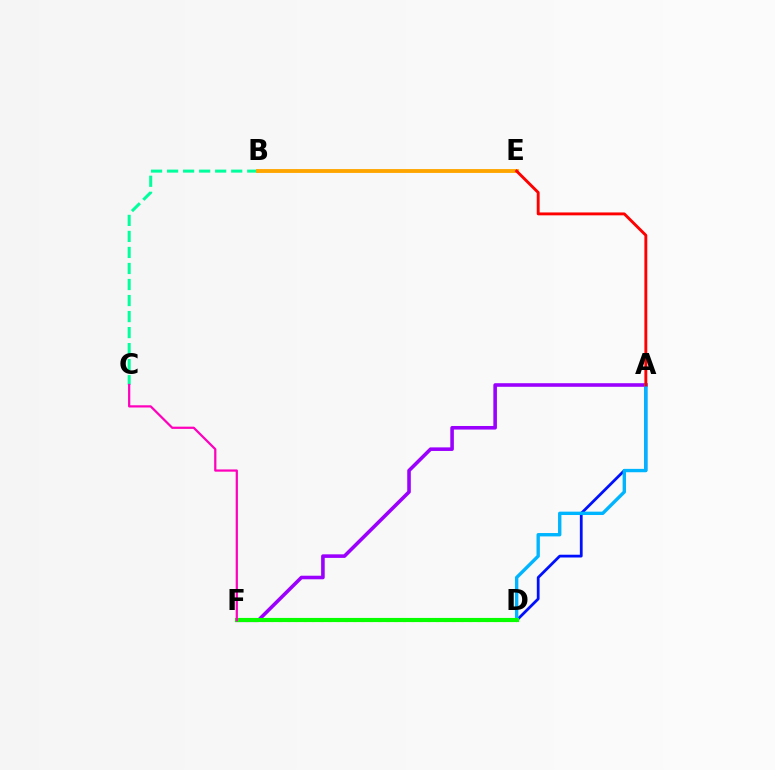{('A', 'D'): [{'color': '#0010ff', 'line_style': 'solid', 'thickness': 2.0}, {'color': '#00b5ff', 'line_style': 'solid', 'thickness': 2.42}], ('D', 'F'): [{'color': '#b3ff00', 'line_style': 'dotted', 'thickness': 2.25}, {'color': '#08ff00', 'line_style': 'solid', 'thickness': 2.97}], ('A', 'F'): [{'color': '#9b00ff', 'line_style': 'solid', 'thickness': 2.58}], ('B', 'C'): [{'color': '#00ff9d', 'line_style': 'dashed', 'thickness': 2.18}], ('B', 'E'): [{'color': '#ffa500', 'line_style': 'solid', 'thickness': 2.78}], ('C', 'F'): [{'color': '#ff00bd', 'line_style': 'solid', 'thickness': 1.61}], ('A', 'E'): [{'color': '#ff0000', 'line_style': 'solid', 'thickness': 2.08}]}